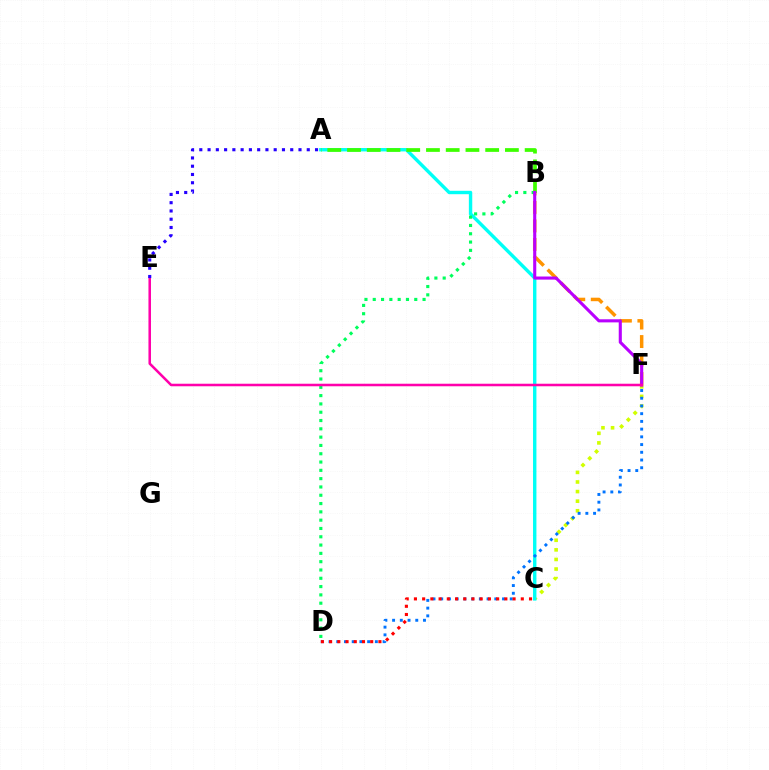{('C', 'F'): [{'color': '#d1ff00', 'line_style': 'dotted', 'thickness': 2.61}], ('A', 'C'): [{'color': '#00fff6', 'line_style': 'solid', 'thickness': 2.45}], ('B', 'F'): [{'color': '#ff9400', 'line_style': 'dashed', 'thickness': 2.51}, {'color': '#b900ff', 'line_style': 'solid', 'thickness': 2.23}], ('A', 'B'): [{'color': '#3dff00', 'line_style': 'dashed', 'thickness': 2.68}], ('D', 'F'): [{'color': '#0074ff', 'line_style': 'dotted', 'thickness': 2.1}], ('B', 'D'): [{'color': '#00ff5c', 'line_style': 'dotted', 'thickness': 2.26}], ('C', 'D'): [{'color': '#ff0000', 'line_style': 'dotted', 'thickness': 2.23}], ('E', 'F'): [{'color': '#ff00ac', 'line_style': 'solid', 'thickness': 1.83}], ('A', 'E'): [{'color': '#2500ff', 'line_style': 'dotted', 'thickness': 2.25}]}